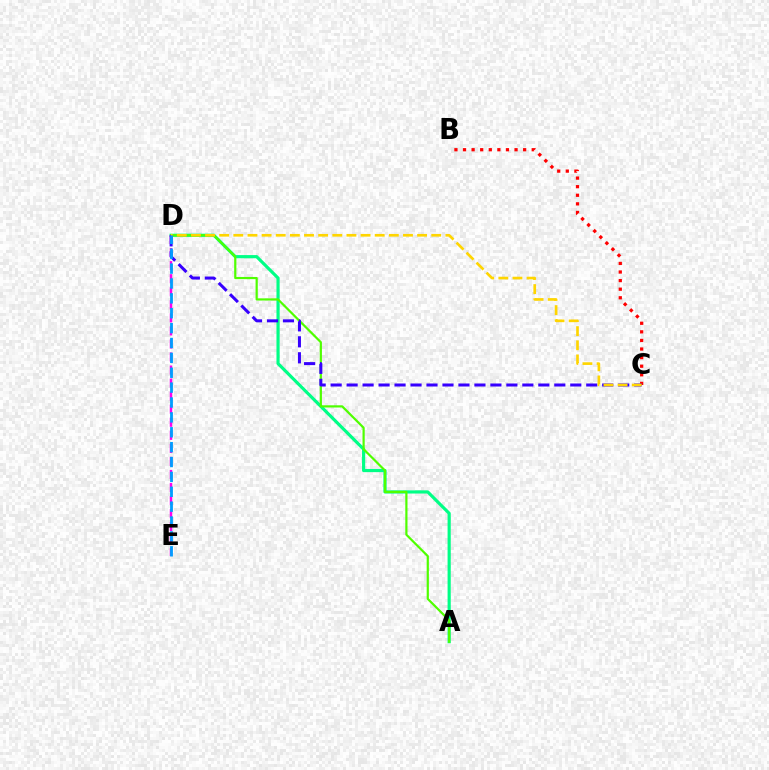{('B', 'C'): [{'color': '#ff0000', 'line_style': 'dotted', 'thickness': 2.33}], ('A', 'D'): [{'color': '#00ff86', 'line_style': 'solid', 'thickness': 2.28}, {'color': '#4fff00', 'line_style': 'solid', 'thickness': 1.59}], ('D', 'E'): [{'color': '#ff00ed', 'line_style': 'dashed', 'thickness': 1.77}, {'color': '#009eff', 'line_style': 'dashed', 'thickness': 2.02}], ('C', 'D'): [{'color': '#3700ff', 'line_style': 'dashed', 'thickness': 2.17}, {'color': '#ffd500', 'line_style': 'dashed', 'thickness': 1.92}]}